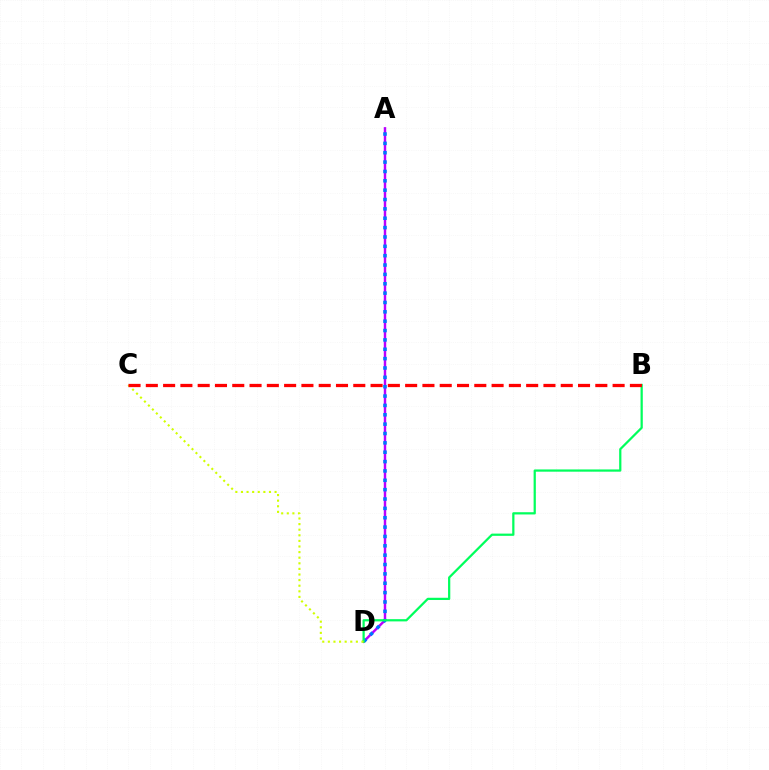{('A', 'D'): [{'color': '#b900ff', 'line_style': 'solid', 'thickness': 1.76}, {'color': '#0074ff', 'line_style': 'dotted', 'thickness': 2.54}], ('B', 'D'): [{'color': '#00ff5c', 'line_style': 'solid', 'thickness': 1.61}], ('C', 'D'): [{'color': '#d1ff00', 'line_style': 'dotted', 'thickness': 1.52}], ('B', 'C'): [{'color': '#ff0000', 'line_style': 'dashed', 'thickness': 2.35}]}